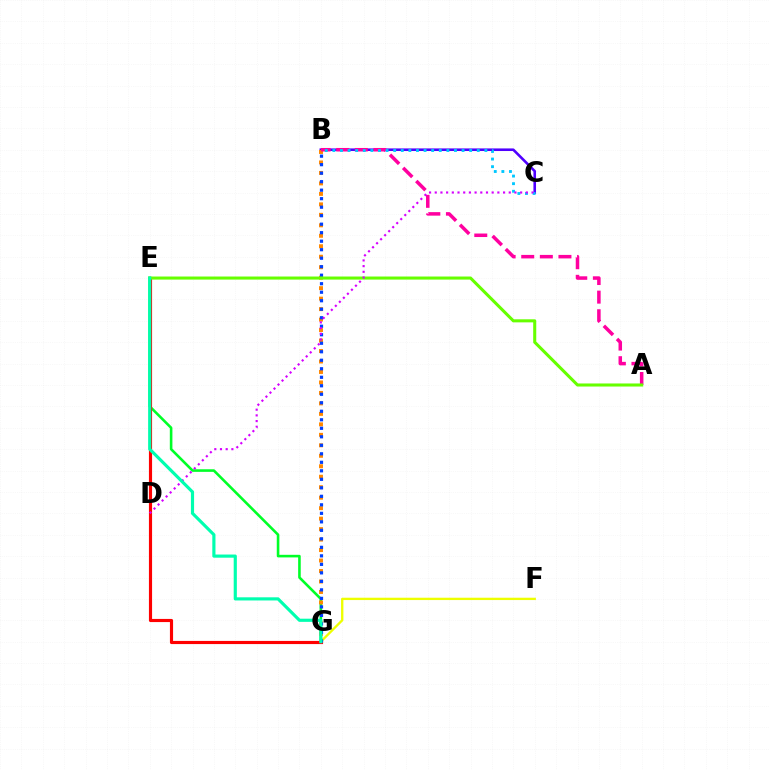{('F', 'G'): [{'color': '#eeff00', 'line_style': 'solid', 'thickness': 1.69}], ('E', 'G'): [{'color': '#00ff27', 'line_style': 'solid', 'thickness': 1.87}, {'color': '#ff0000', 'line_style': 'solid', 'thickness': 2.27}, {'color': '#00ffaf', 'line_style': 'solid', 'thickness': 2.27}], ('B', 'C'): [{'color': '#4f00ff', 'line_style': 'solid', 'thickness': 1.87}, {'color': '#00c7ff', 'line_style': 'dotted', 'thickness': 2.06}], ('B', 'G'): [{'color': '#ff8800', 'line_style': 'dotted', 'thickness': 2.85}, {'color': '#003fff', 'line_style': 'dotted', 'thickness': 2.31}], ('A', 'B'): [{'color': '#ff00a0', 'line_style': 'dashed', 'thickness': 2.53}], ('A', 'E'): [{'color': '#66ff00', 'line_style': 'solid', 'thickness': 2.21}], ('C', 'D'): [{'color': '#d600ff', 'line_style': 'dotted', 'thickness': 1.55}]}